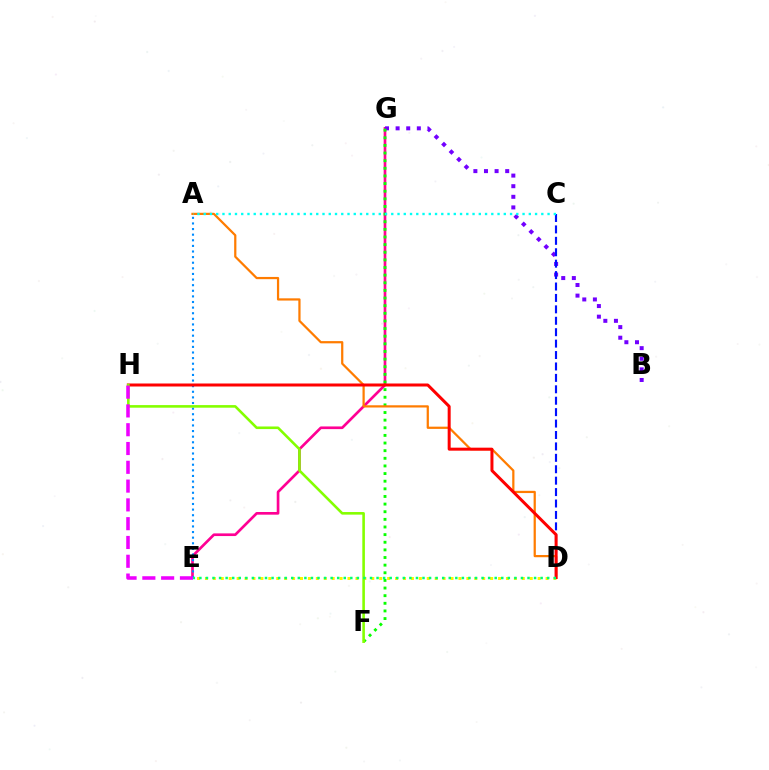{('D', 'E'): [{'color': '#fcf500', 'line_style': 'dotted', 'thickness': 2.15}, {'color': '#00ff74', 'line_style': 'dotted', 'thickness': 1.78}], ('E', 'G'): [{'color': '#ff0094', 'line_style': 'solid', 'thickness': 1.92}], ('B', 'G'): [{'color': '#7200ff', 'line_style': 'dotted', 'thickness': 2.88}], ('C', 'D'): [{'color': '#0010ff', 'line_style': 'dashed', 'thickness': 1.55}], ('F', 'G'): [{'color': '#08ff00', 'line_style': 'dotted', 'thickness': 2.07}], ('A', 'E'): [{'color': '#008cff', 'line_style': 'dotted', 'thickness': 1.52}], ('A', 'D'): [{'color': '#ff7c00', 'line_style': 'solid', 'thickness': 1.61}], ('D', 'H'): [{'color': '#ff0000', 'line_style': 'solid', 'thickness': 2.16}], ('A', 'C'): [{'color': '#00fff6', 'line_style': 'dotted', 'thickness': 1.7}], ('F', 'H'): [{'color': '#84ff00', 'line_style': 'solid', 'thickness': 1.87}], ('E', 'H'): [{'color': '#ee00ff', 'line_style': 'dashed', 'thickness': 2.55}]}